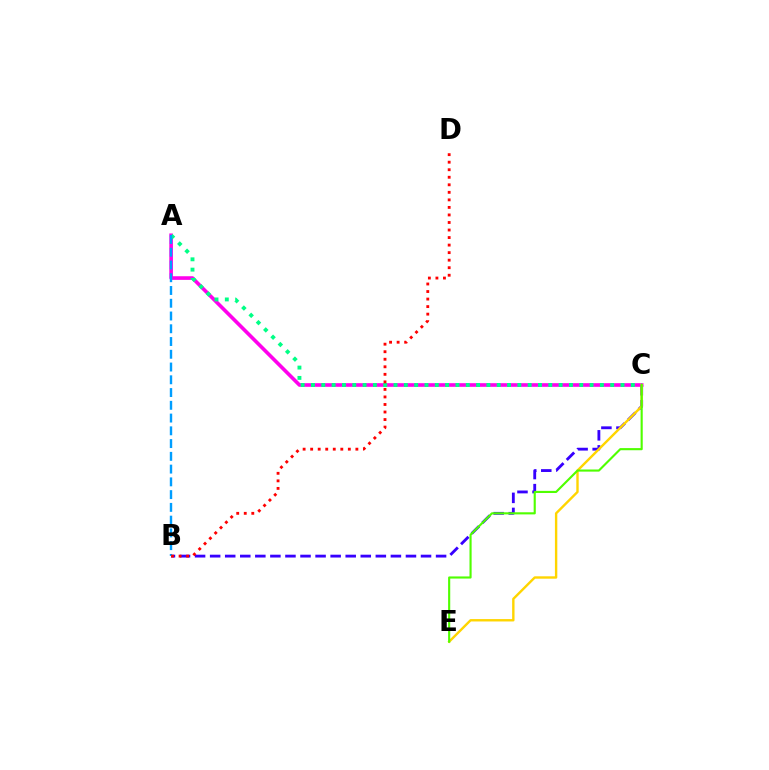{('A', 'C'): [{'color': '#ff00ed', 'line_style': 'solid', 'thickness': 2.62}, {'color': '#00ff86', 'line_style': 'dotted', 'thickness': 2.8}], ('B', 'C'): [{'color': '#3700ff', 'line_style': 'dashed', 'thickness': 2.05}], ('C', 'E'): [{'color': '#ffd500', 'line_style': 'solid', 'thickness': 1.72}, {'color': '#4fff00', 'line_style': 'solid', 'thickness': 1.53}], ('A', 'B'): [{'color': '#009eff', 'line_style': 'dashed', 'thickness': 1.73}], ('B', 'D'): [{'color': '#ff0000', 'line_style': 'dotted', 'thickness': 2.05}]}